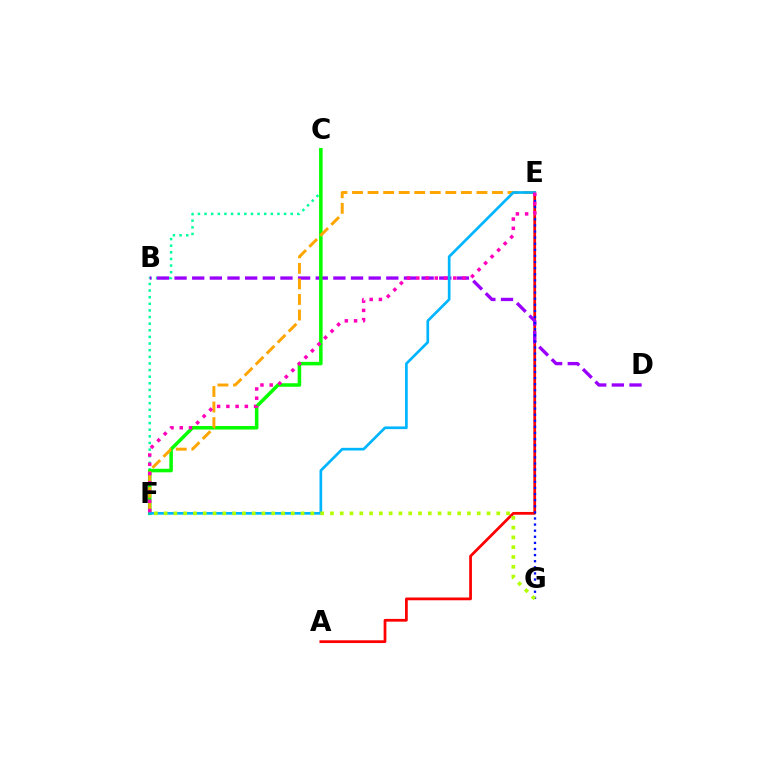{('C', 'F'): [{'color': '#00ff9d', 'line_style': 'dotted', 'thickness': 1.8}, {'color': '#08ff00', 'line_style': 'solid', 'thickness': 2.54}], ('A', 'E'): [{'color': '#ff0000', 'line_style': 'solid', 'thickness': 1.98}], ('B', 'D'): [{'color': '#9b00ff', 'line_style': 'dashed', 'thickness': 2.4}], ('E', 'F'): [{'color': '#ffa500', 'line_style': 'dashed', 'thickness': 2.11}, {'color': '#00b5ff', 'line_style': 'solid', 'thickness': 1.94}, {'color': '#ff00bd', 'line_style': 'dotted', 'thickness': 2.51}], ('E', 'G'): [{'color': '#0010ff', 'line_style': 'dotted', 'thickness': 1.66}], ('F', 'G'): [{'color': '#b3ff00', 'line_style': 'dotted', 'thickness': 2.66}]}